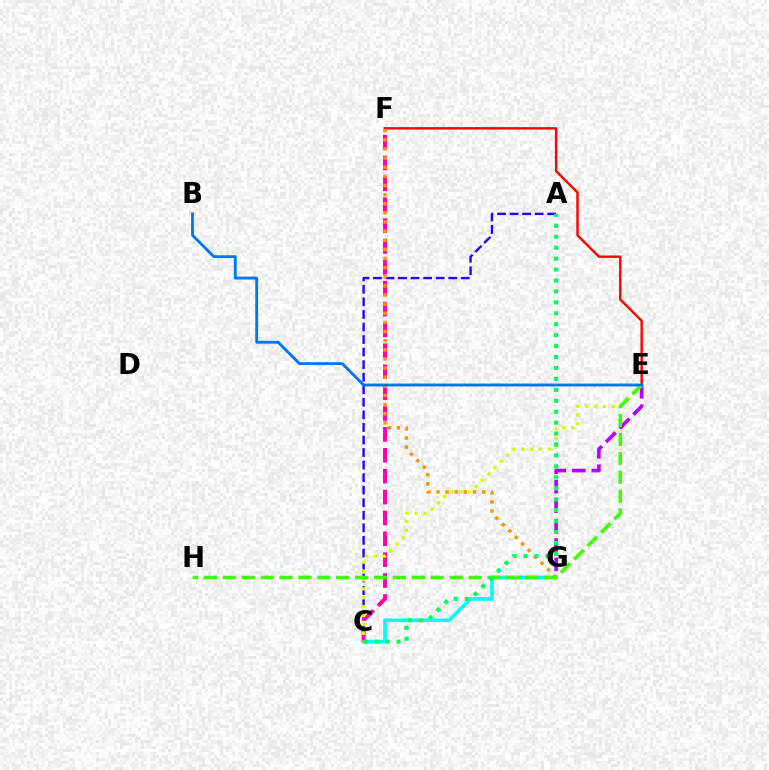{('C', 'G'): [{'color': '#00fff6', 'line_style': 'solid', 'thickness': 2.63}], ('E', 'G'): [{'color': '#b900ff', 'line_style': 'dashed', 'thickness': 2.64}], ('A', 'C'): [{'color': '#2500ff', 'line_style': 'dashed', 'thickness': 1.71}, {'color': '#00ff5c', 'line_style': 'dotted', 'thickness': 2.97}], ('E', 'F'): [{'color': '#ff0000', 'line_style': 'solid', 'thickness': 1.73}], ('C', 'F'): [{'color': '#ff00ac', 'line_style': 'dashed', 'thickness': 2.84}], ('F', 'G'): [{'color': '#ff9400', 'line_style': 'dotted', 'thickness': 2.48}], ('C', 'E'): [{'color': '#d1ff00', 'line_style': 'dotted', 'thickness': 2.41}], ('E', 'H'): [{'color': '#3dff00', 'line_style': 'dashed', 'thickness': 2.57}], ('B', 'E'): [{'color': '#0074ff', 'line_style': 'solid', 'thickness': 2.03}]}